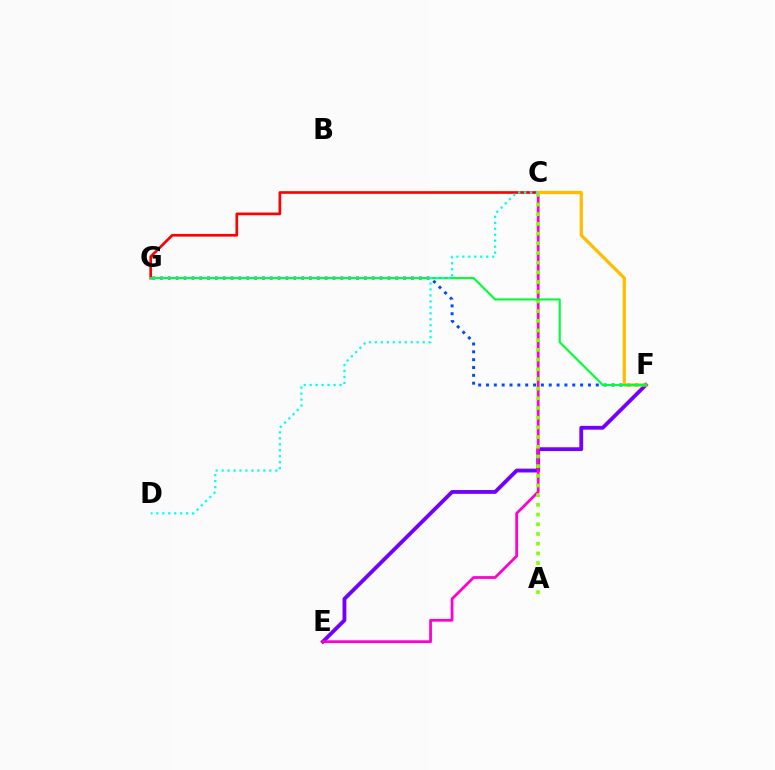{('C', 'G'): [{'color': '#ff0000', 'line_style': 'solid', 'thickness': 1.92}], ('F', 'G'): [{'color': '#004bff', 'line_style': 'dotted', 'thickness': 2.13}, {'color': '#00ff39', 'line_style': 'solid', 'thickness': 1.54}], ('E', 'F'): [{'color': '#7200ff', 'line_style': 'solid', 'thickness': 2.75}], ('C', 'E'): [{'color': '#ff00cf', 'line_style': 'solid', 'thickness': 1.99}], ('A', 'C'): [{'color': '#84ff00', 'line_style': 'dotted', 'thickness': 2.63}], ('C', 'F'): [{'color': '#ffbd00', 'line_style': 'solid', 'thickness': 2.32}], ('C', 'D'): [{'color': '#00fff6', 'line_style': 'dotted', 'thickness': 1.62}]}